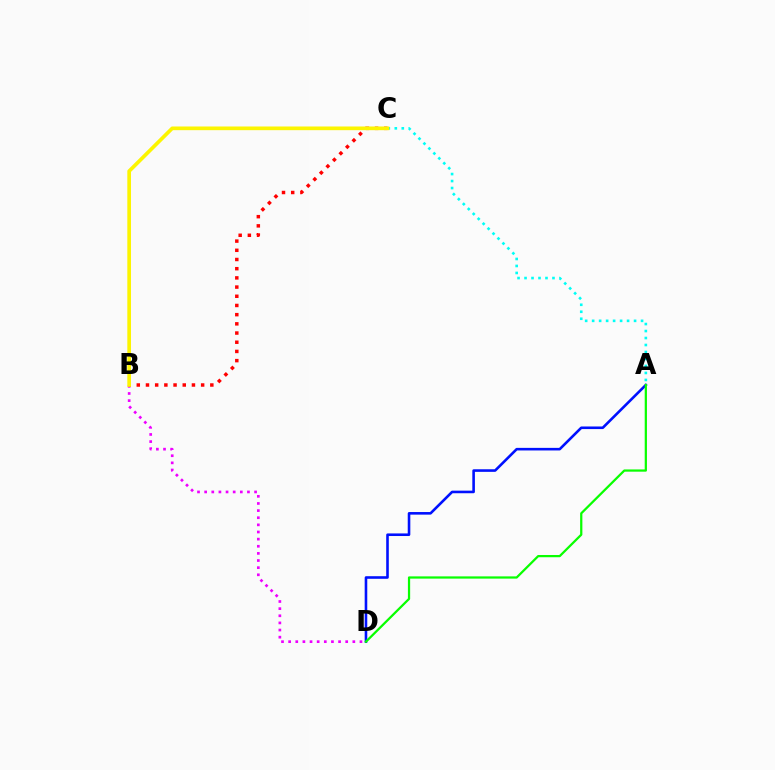{('A', 'D'): [{'color': '#0010ff', 'line_style': 'solid', 'thickness': 1.87}, {'color': '#08ff00', 'line_style': 'solid', 'thickness': 1.61}], ('A', 'C'): [{'color': '#00fff6', 'line_style': 'dotted', 'thickness': 1.9}], ('B', 'D'): [{'color': '#ee00ff', 'line_style': 'dotted', 'thickness': 1.94}], ('B', 'C'): [{'color': '#ff0000', 'line_style': 'dotted', 'thickness': 2.5}, {'color': '#fcf500', 'line_style': 'solid', 'thickness': 2.66}]}